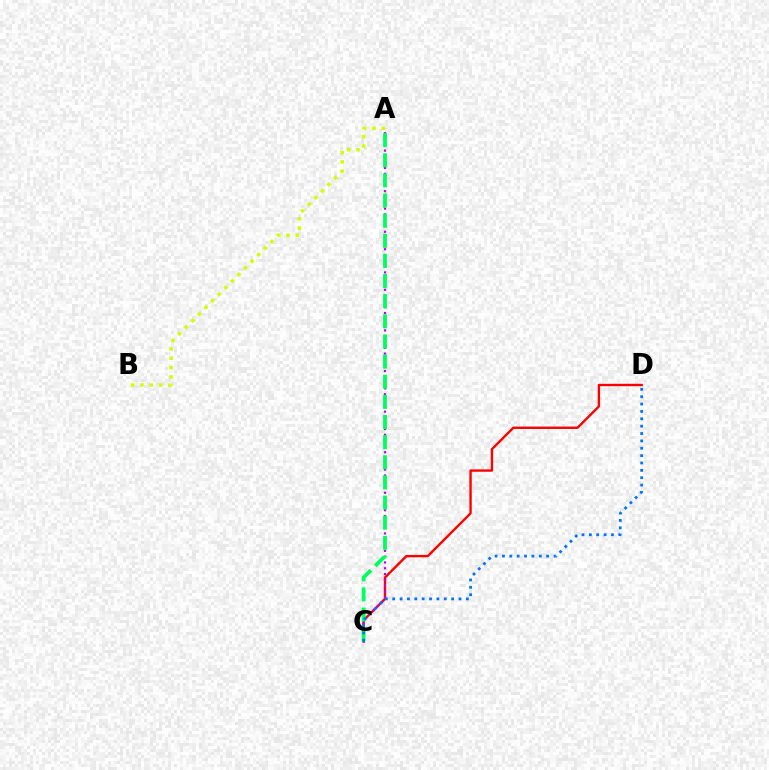{('C', 'D'): [{'color': '#ff0000', 'line_style': 'solid', 'thickness': 1.71}, {'color': '#0074ff', 'line_style': 'dotted', 'thickness': 2.0}], ('A', 'C'): [{'color': '#b900ff', 'line_style': 'dotted', 'thickness': 1.58}, {'color': '#00ff5c', 'line_style': 'dashed', 'thickness': 2.74}], ('A', 'B'): [{'color': '#d1ff00', 'line_style': 'dotted', 'thickness': 2.53}]}